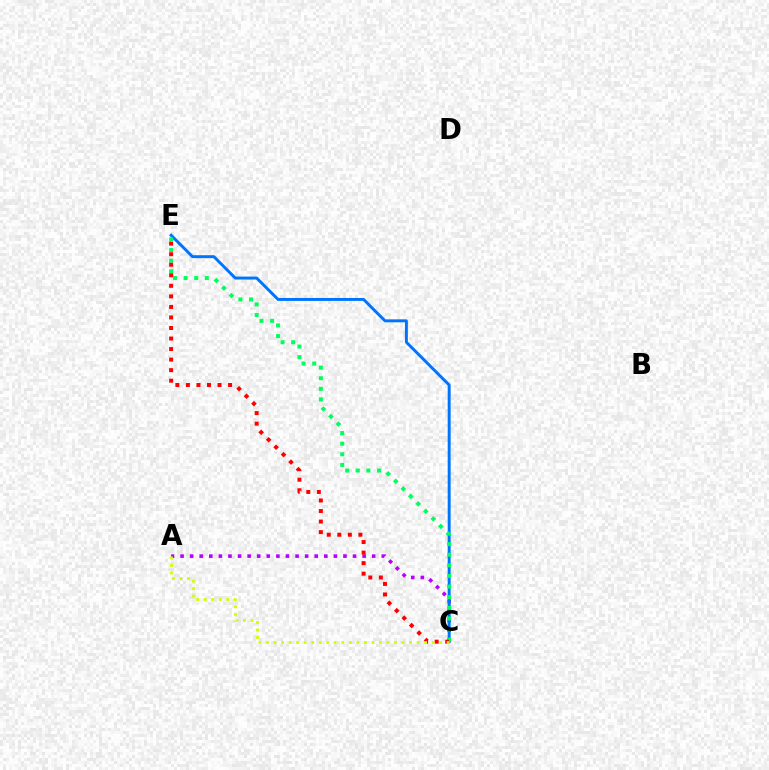{('A', 'C'): [{'color': '#b900ff', 'line_style': 'dotted', 'thickness': 2.6}, {'color': '#d1ff00', 'line_style': 'dotted', 'thickness': 2.04}], ('C', 'E'): [{'color': '#0074ff', 'line_style': 'solid', 'thickness': 2.11}, {'color': '#00ff5c', 'line_style': 'dotted', 'thickness': 2.88}, {'color': '#ff0000', 'line_style': 'dotted', 'thickness': 2.86}]}